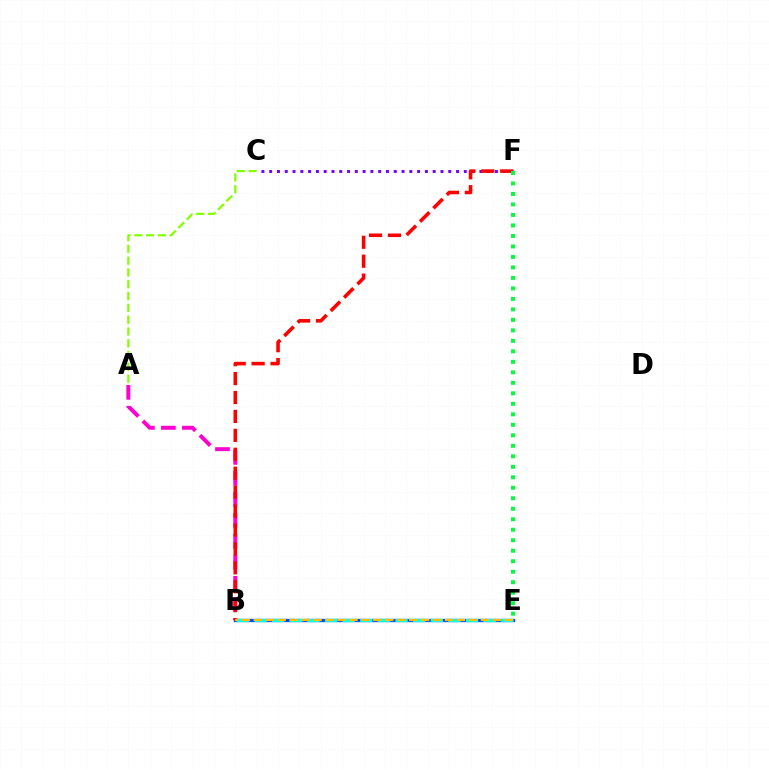{('A', 'B'): [{'color': '#ff00cf', 'line_style': 'dashed', 'thickness': 2.85}], ('C', 'F'): [{'color': '#7200ff', 'line_style': 'dotted', 'thickness': 2.12}], ('B', 'E'): [{'color': '#004bff', 'line_style': 'solid', 'thickness': 2.37}, {'color': '#00fff6', 'line_style': 'dashed', 'thickness': 2.39}, {'color': '#ffbd00', 'line_style': 'dashed', 'thickness': 1.62}], ('B', 'F'): [{'color': '#ff0000', 'line_style': 'dashed', 'thickness': 2.57}], ('A', 'C'): [{'color': '#84ff00', 'line_style': 'dashed', 'thickness': 1.6}], ('E', 'F'): [{'color': '#00ff39', 'line_style': 'dotted', 'thickness': 2.85}]}